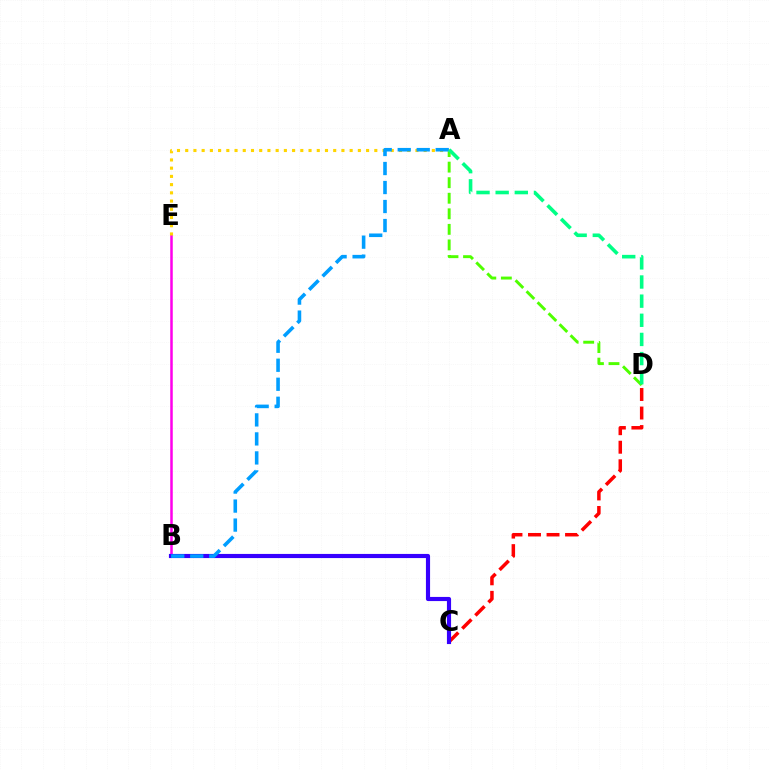{('A', 'D'): [{'color': '#4fff00', 'line_style': 'dashed', 'thickness': 2.11}, {'color': '#00ff86', 'line_style': 'dashed', 'thickness': 2.6}], ('B', 'E'): [{'color': '#ff00ed', 'line_style': 'solid', 'thickness': 1.81}], ('C', 'D'): [{'color': '#ff0000', 'line_style': 'dashed', 'thickness': 2.52}], ('B', 'C'): [{'color': '#3700ff', 'line_style': 'solid', 'thickness': 2.98}], ('A', 'E'): [{'color': '#ffd500', 'line_style': 'dotted', 'thickness': 2.23}], ('A', 'B'): [{'color': '#009eff', 'line_style': 'dashed', 'thickness': 2.58}]}